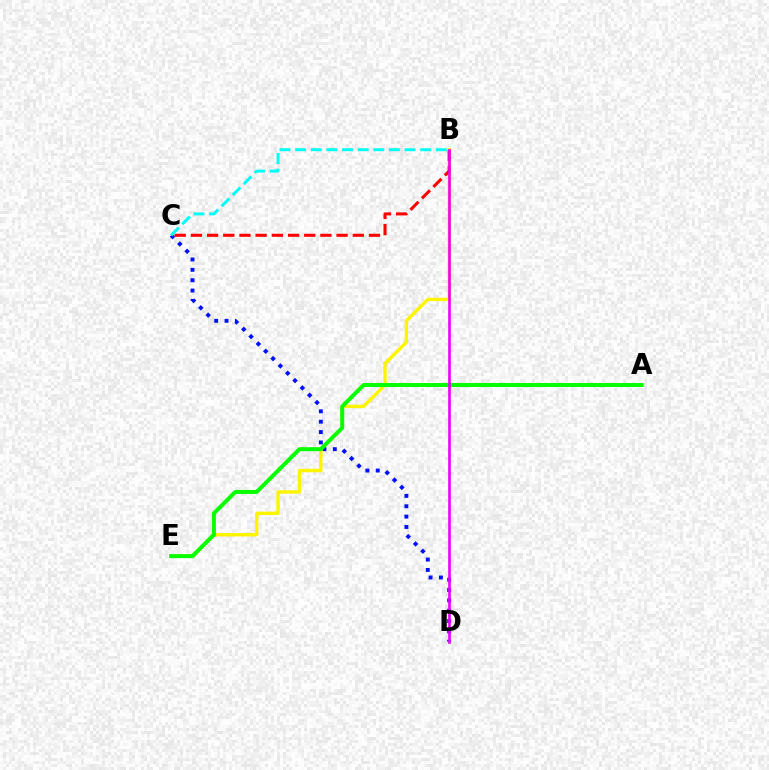{('C', 'D'): [{'color': '#0010ff', 'line_style': 'dotted', 'thickness': 2.81}], ('B', 'E'): [{'color': '#fcf500', 'line_style': 'solid', 'thickness': 2.45}], ('A', 'E'): [{'color': '#08ff00', 'line_style': 'solid', 'thickness': 2.88}], ('B', 'C'): [{'color': '#ff0000', 'line_style': 'dashed', 'thickness': 2.2}, {'color': '#00fff6', 'line_style': 'dashed', 'thickness': 2.12}], ('B', 'D'): [{'color': '#ee00ff', 'line_style': 'solid', 'thickness': 1.91}]}